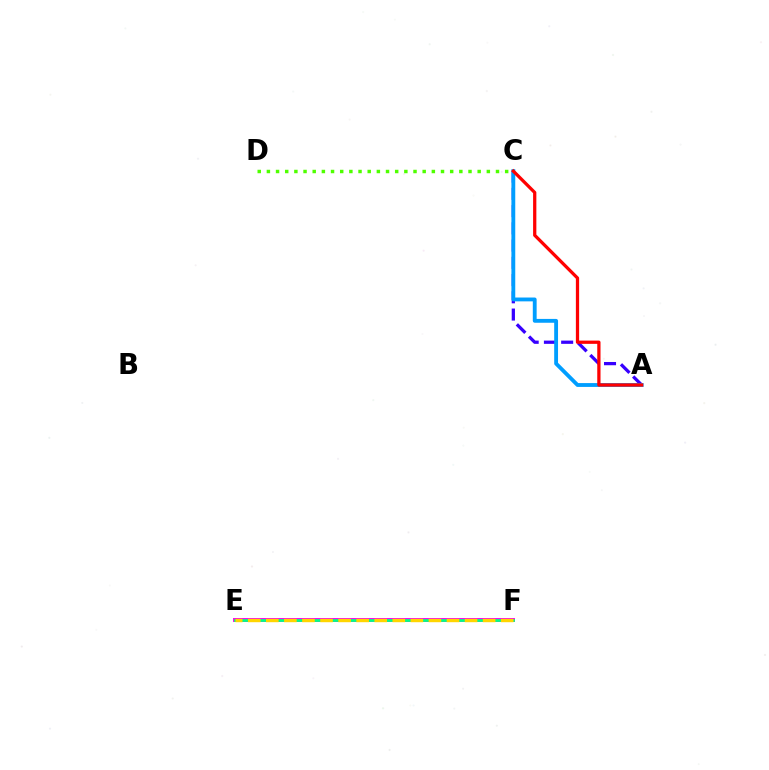{('E', 'F'): [{'color': '#ff00ed', 'line_style': 'solid', 'thickness': 2.83}, {'color': '#00ff86', 'line_style': 'solid', 'thickness': 1.99}, {'color': '#ffd500', 'line_style': 'dashed', 'thickness': 2.45}], ('A', 'C'): [{'color': '#3700ff', 'line_style': 'dashed', 'thickness': 2.34}, {'color': '#009eff', 'line_style': 'solid', 'thickness': 2.76}, {'color': '#ff0000', 'line_style': 'solid', 'thickness': 2.35}], ('C', 'D'): [{'color': '#4fff00', 'line_style': 'dotted', 'thickness': 2.49}]}